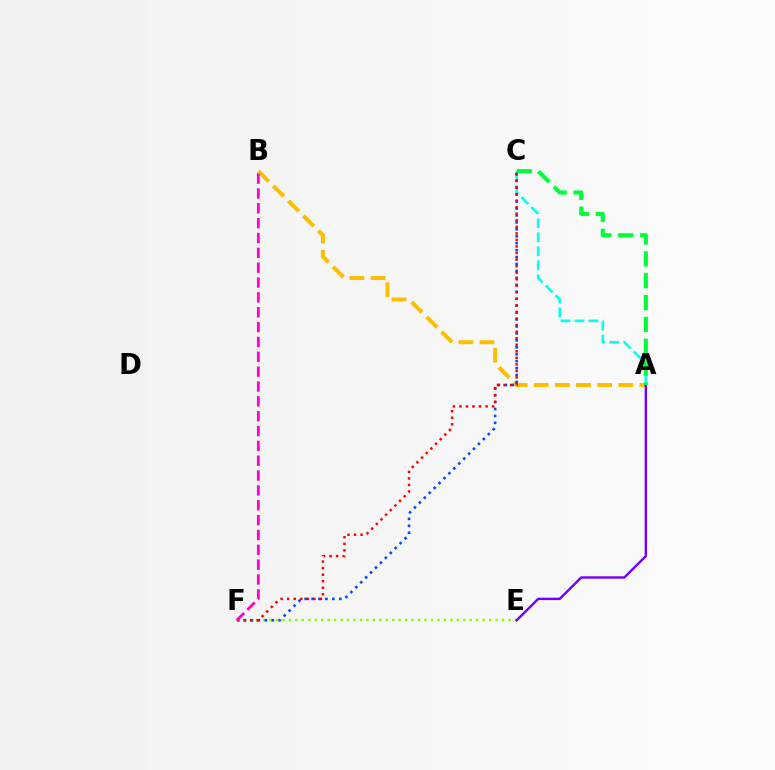{('E', 'F'): [{'color': '#84ff00', 'line_style': 'dotted', 'thickness': 1.75}], ('A', 'C'): [{'color': '#00fff6', 'line_style': 'dashed', 'thickness': 1.91}, {'color': '#00ff39', 'line_style': 'dashed', 'thickness': 2.97}], ('A', 'B'): [{'color': '#ffbd00', 'line_style': 'dashed', 'thickness': 2.87}], ('A', 'E'): [{'color': '#7200ff', 'line_style': 'solid', 'thickness': 1.74}], ('C', 'F'): [{'color': '#004bff', 'line_style': 'dotted', 'thickness': 1.89}, {'color': '#ff0000', 'line_style': 'dotted', 'thickness': 1.78}], ('B', 'F'): [{'color': '#ff00cf', 'line_style': 'dashed', 'thickness': 2.02}]}